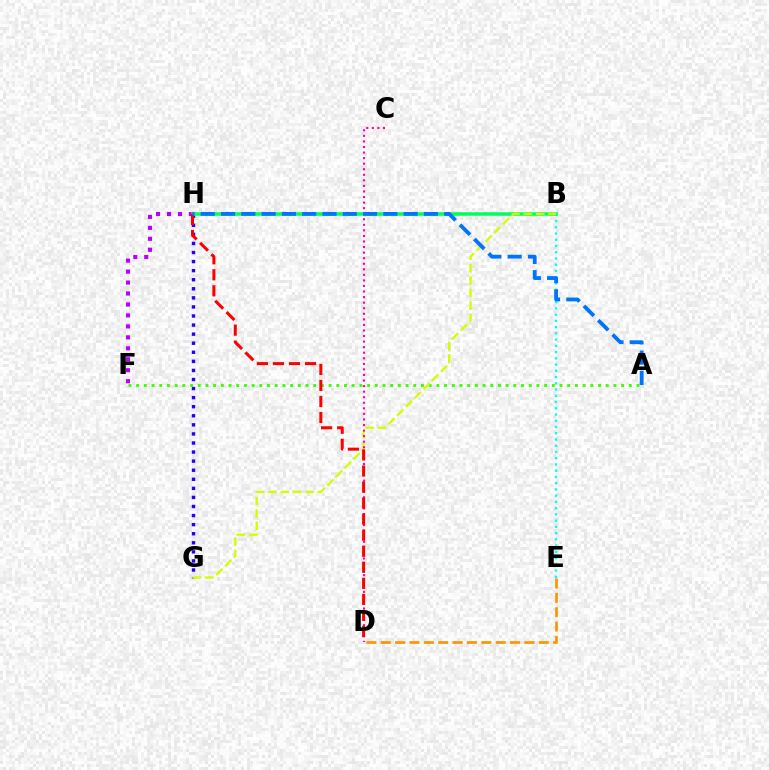{('B', 'E'): [{'color': '#00fff6', 'line_style': 'dotted', 'thickness': 1.7}], ('F', 'H'): [{'color': '#b900ff', 'line_style': 'dotted', 'thickness': 2.98}], ('G', 'H'): [{'color': '#2500ff', 'line_style': 'dotted', 'thickness': 2.46}], ('A', 'F'): [{'color': '#3dff00', 'line_style': 'dotted', 'thickness': 2.09}], ('B', 'H'): [{'color': '#00ff5c', 'line_style': 'solid', 'thickness': 2.54}], ('B', 'G'): [{'color': '#d1ff00', 'line_style': 'dashed', 'thickness': 1.68}], ('C', 'D'): [{'color': '#ff00ac', 'line_style': 'dotted', 'thickness': 1.51}], ('D', 'H'): [{'color': '#ff0000', 'line_style': 'dashed', 'thickness': 2.18}], ('A', 'H'): [{'color': '#0074ff', 'line_style': 'dashed', 'thickness': 2.76}], ('D', 'E'): [{'color': '#ff9400', 'line_style': 'dashed', 'thickness': 1.95}]}